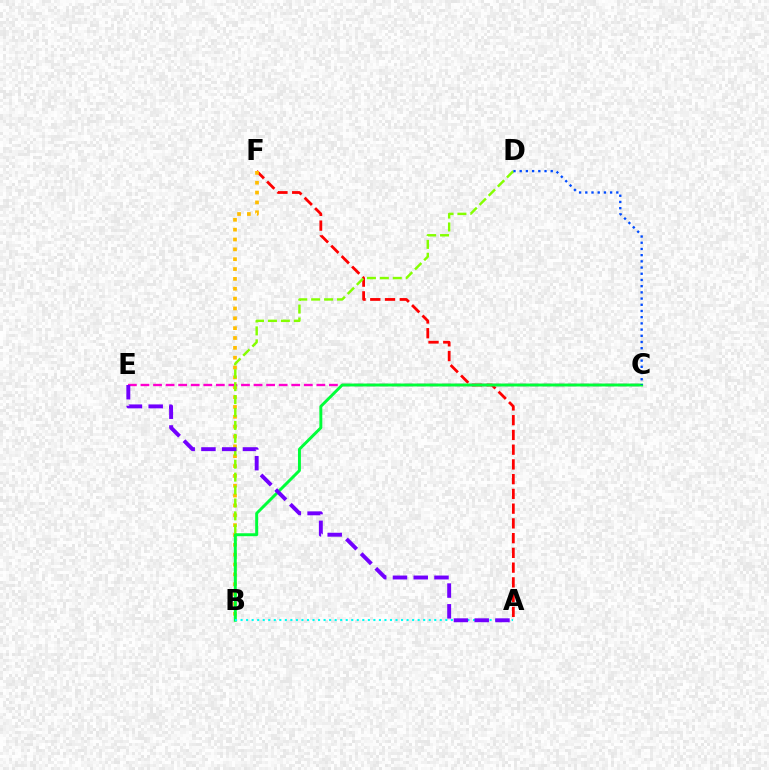{('A', 'F'): [{'color': '#ff0000', 'line_style': 'dashed', 'thickness': 2.0}], ('B', 'F'): [{'color': '#ffbd00', 'line_style': 'dotted', 'thickness': 2.68}], ('C', 'E'): [{'color': '#ff00cf', 'line_style': 'dashed', 'thickness': 1.71}], ('B', 'D'): [{'color': '#84ff00', 'line_style': 'dashed', 'thickness': 1.76}], ('B', 'C'): [{'color': '#00ff39', 'line_style': 'solid', 'thickness': 2.12}], ('C', 'D'): [{'color': '#004bff', 'line_style': 'dotted', 'thickness': 1.69}], ('A', 'B'): [{'color': '#00fff6', 'line_style': 'dotted', 'thickness': 1.5}], ('A', 'E'): [{'color': '#7200ff', 'line_style': 'dashed', 'thickness': 2.82}]}